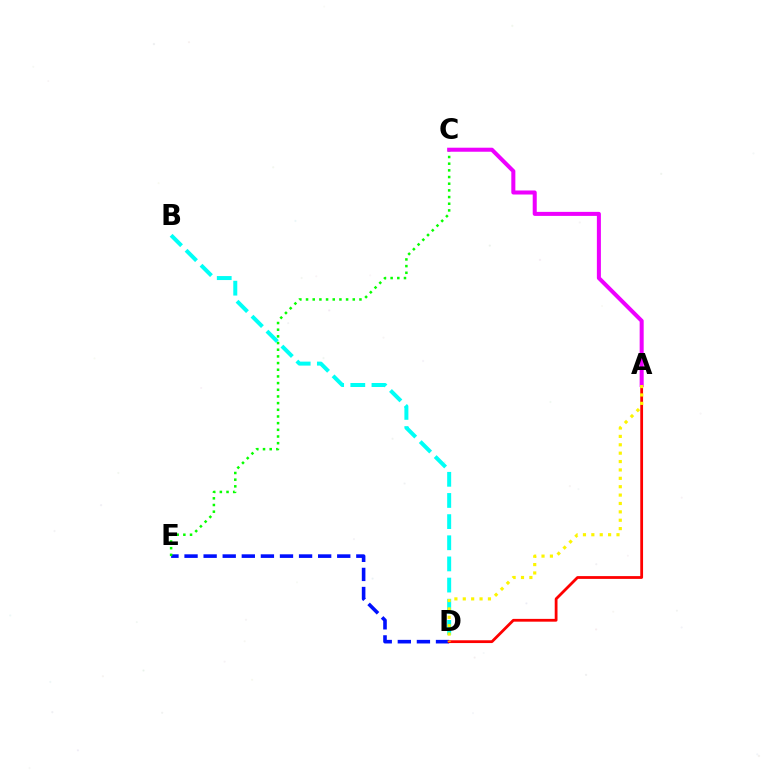{('B', 'D'): [{'color': '#00fff6', 'line_style': 'dashed', 'thickness': 2.87}], ('D', 'E'): [{'color': '#0010ff', 'line_style': 'dashed', 'thickness': 2.59}], ('C', 'E'): [{'color': '#08ff00', 'line_style': 'dotted', 'thickness': 1.81}], ('A', 'D'): [{'color': '#ff0000', 'line_style': 'solid', 'thickness': 2.01}, {'color': '#fcf500', 'line_style': 'dotted', 'thickness': 2.28}], ('A', 'C'): [{'color': '#ee00ff', 'line_style': 'solid', 'thickness': 2.9}]}